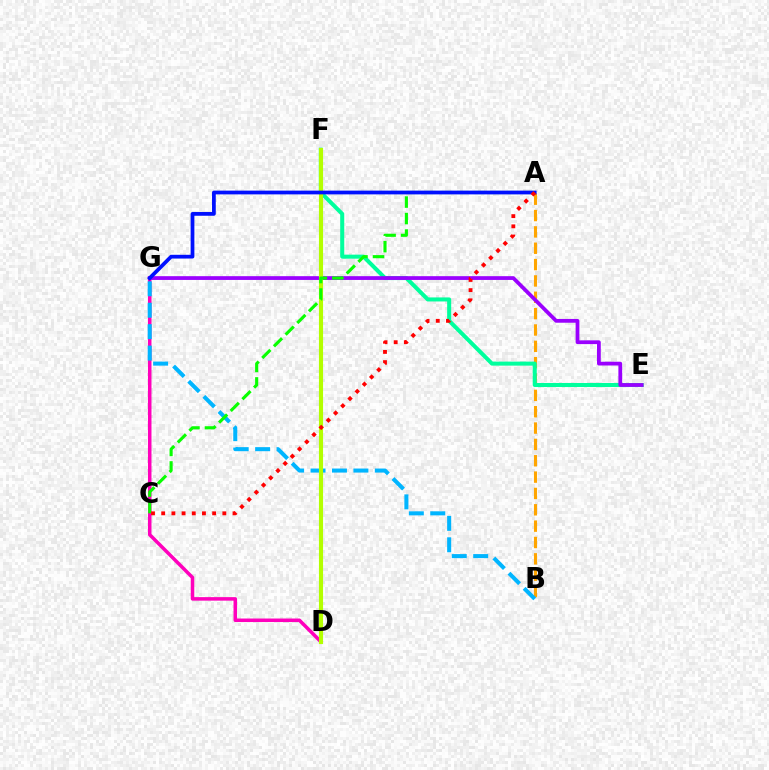{('A', 'B'): [{'color': '#ffa500', 'line_style': 'dashed', 'thickness': 2.22}], ('E', 'F'): [{'color': '#00ff9d', 'line_style': 'solid', 'thickness': 2.91}], ('D', 'G'): [{'color': '#ff00bd', 'line_style': 'solid', 'thickness': 2.53}], ('B', 'G'): [{'color': '#00b5ff', 'line_style': 'dashed', 'thickness': 2.91}], ('E', 'G'): [{'color': '#9b00ff', 'line_style': 'solid', 'thickness': 2.71}], ('D', 'F'): [{'color': '#b3ff00', 'line_style': 'solid', 'thickness': 2.97}], ('A', 'C'): [{'color': '#08ff00', 'line_style': 'dashed', 'thickness': 2.24}, {'color': '#ff0000', 'line_style': 'dotted', 'thickness': 2.77}], ('A', 'G'): [{'color': '#0010ff', 'line_style': 'solid', 'thickness': 2.7}]}